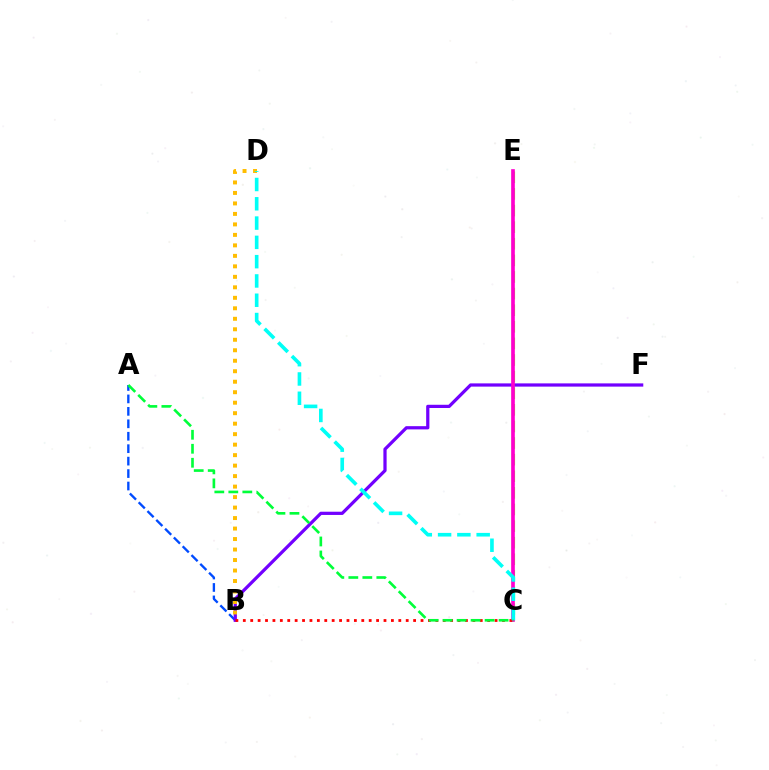{('A', 'B'): [{'color': '#004bff', 'line_style': 'dashed', 'thickness': 1.69}], ('C', 'E'): [{'color': '#84ff00', 'line_style': 'dashed', 'thickness': 2.26}, {'color': '#ff00cf', 'line_style': 'solid', 'thickness': 2.64}], ('B', 'F'): [{'color': '#7200ff', 'line_style': 'solid', 'thickness': 2.33}], ('B', 'C'): [{'color': '#ff0000', 'line_style': 'dotted', 'thickness': 2.01}], ('B', 'D'): [{'color': '#ffbd00', 'line_style': 'dotted', 'thickness': 2.85}], ('C', 'D'): [{'color': '#00fff6', 'line_style': 'dashed', 'thickness': 2.62}], ('A', 'C'): [{'color': '#00ff39', 'line_style': 'dashed', 'thickness': 1.9}]}